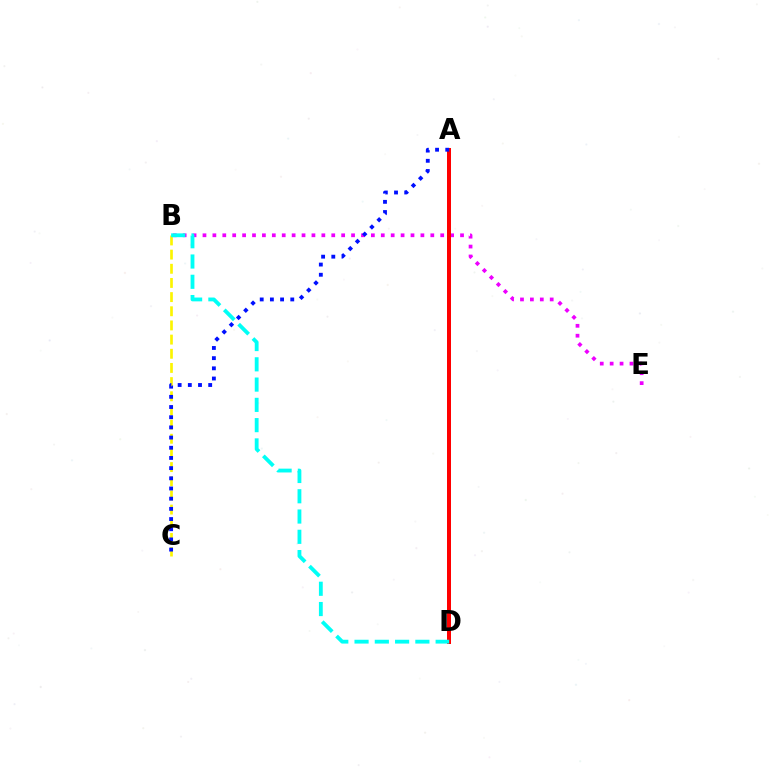{('B', 'C'): [{'color': '#fcf500', 'line_style': 'dashed', 'thickness': 1.92}], ('A', 'D'): [{'color': '#08ff00', 'line_style': 'solid', 'thickness': 2.86}, {'color': '#ff0000', 'line_style': 'solid', 'thickness': 2.87}], ('B', 'E'): [{'color': '#ee00ff', 'line_style': 'dotted', 'thickness': 2.69}], ('A', 'C'): [{'color': '#0010ff', 'line_style': 'dotted', 'thickness': 2.77}], ('B', 'D'): [{'color': '#00fff6', 'line_style': 'dashed', 'thickness': 2.75}]}